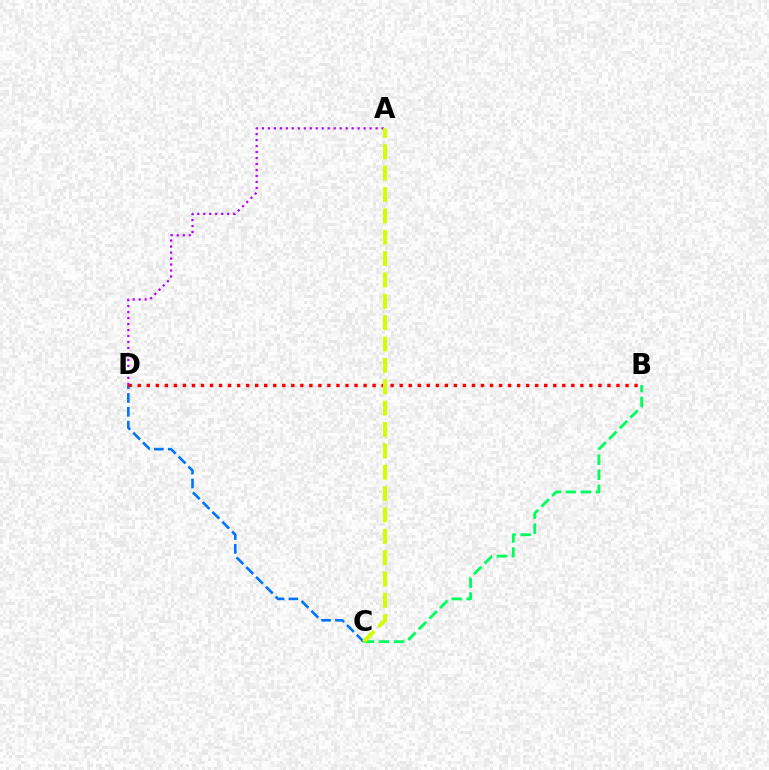{('C', 'D'): [{'color': '#0074ff', 'line_style': 'dashed', 'thickness': 1.88}], ('A', 'D'): [{'color': '#b900ff', 'line_style': 'dotted', 'thickness': 1.63}], ('B', 'C'): [{'color': '#00ff5c', 'line_style': 'dashed', 'thickness': 2.05}], ('B', 'D'): [{'color': '#ff0000', 'line_style': 'dotted', 'thickness': 2.45}], ('A', 'C'): [{'color': '#d1ff00', 'line_style': 'dashed', 'thickness': 2.9}]}